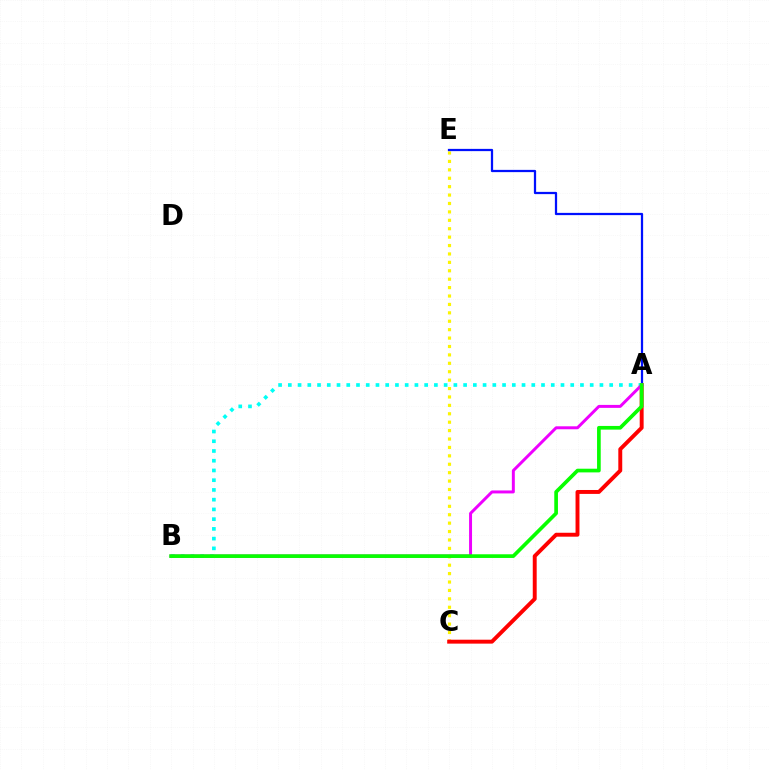{('C', 'E'): [{'color': '#fcf500', 'line_style': 'dotted', 'thickness': 2.29}], ('A', 'E'): [{'color': '#0010ff', 'line_style': 'solid', 'thickness': 1.62}], ('A', 'C'): [{'color': '#ff0000', 'line_style': 'solid', 'thickness': 2.82}], ('A', 'B'): [{'color': '#00fff6', 'line_style': 'dotted', 'thickness': 2.65}, {'color': '#ee00ff', 'line_style': 'solid', 'thickness': 2.13}, {'color': '#08ff00', 'line_style': 'solid', 'thickness': 2.65}]}